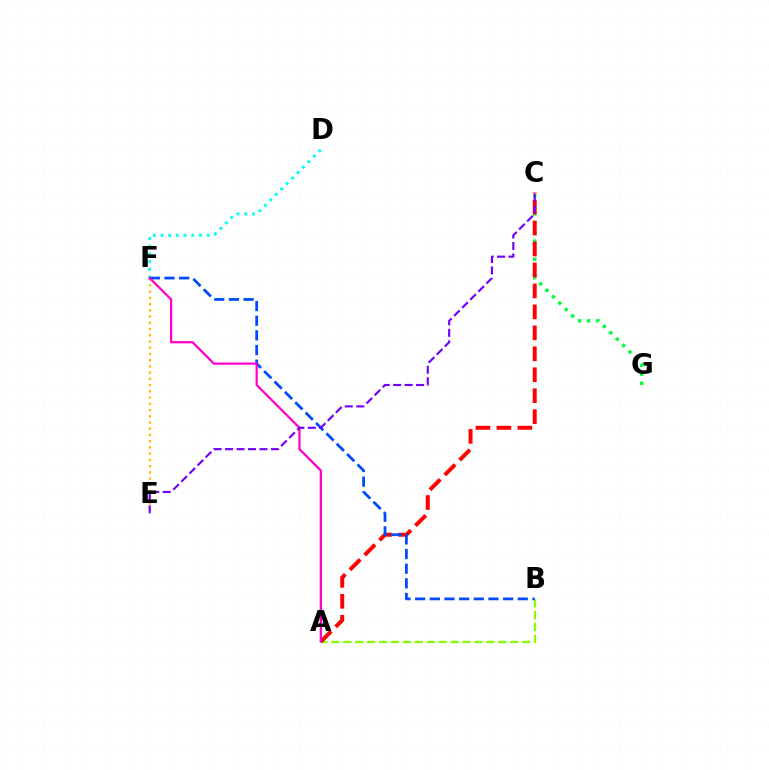{('C', 'G'): [{'color': '#00ff39', 'line_style': 'dotted', 'thickness': 2.46}], ('D', 'F'): [{'color': '#00fff6', 'line_style': 'dotted', 'thickness': 2.1}], ('A', 'B'): [{'color': '#84ff00', 'line_style': 'dashed', 'thickness': 1.62}], ('A', 'C'): [{'color': '#ff0000', 'line_style': 'dashed', 'thickness': 2.85}], ('B', 'F'): [{'color': '#004bff', 'line_style': 'dashed', 'thickness': 1.99}], ('E', 'F'): [{'color': '#ffbd00', 'line_style': 'dotted', 'thickness': 1.69}], ('A', 'F'): [{'color': '#ff00cf', 'line_style': 'solid', 'thickness': 1.62}], ('C', 'E'): [{'color': '#7200ff', 'line_style': 'dashed', 'thickness': 1.56}]}